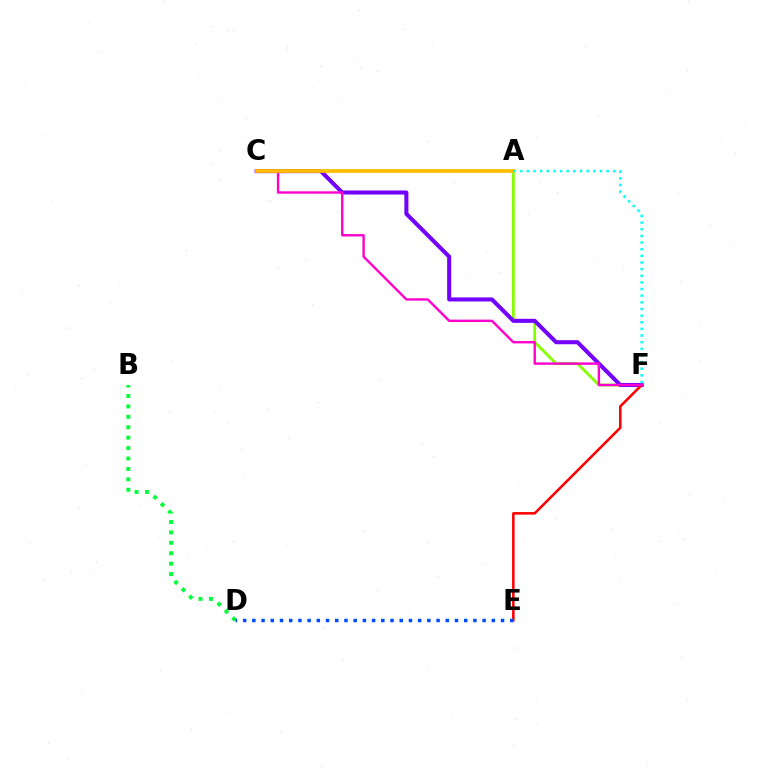{('A', 'F'): [{'color': '#84ff00', 'line_style': 'solid', 'thickness': 2.01}, {'color': '#00fff6', 'line_style': 'dotted', 'thickness': 1.8}], ('C', 'F'): [{'color': '#7200ff', 'line_style': 'solid', 'thickness': 2.91}, {'color': '#ff00cf', 'line_style': 'solid', 'thickness': 1.72}], ('E', 'F'): [{'color': '#ff0000', 'line_style': 'solid', 'thickness': 1.83}], ('B', 'D'): [{'color': '#00ff39', 'line_style': 'dotted', 'thickness': 2.83}], ('D', 'E'): [{'color': '#004bff', 'line_style': 'dotted', 'thickness': 2.5}], ('A', 'C'): [{'color': '#ffbd00', 'line_style': 'solid', 'thickness': 2.71}]}